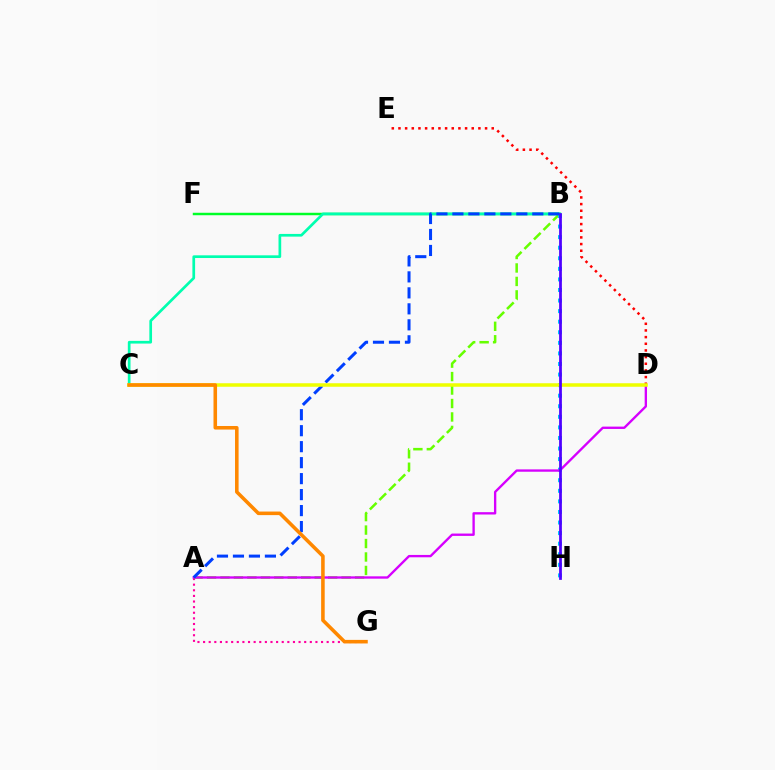{('A', 'G'): [{'color': '#ff00a0', 'line_style': 'dotted', 'thickness': 1.53}], ('A', 'B'): [{'color': '#66ff00', 'line_style': 'dashed', 'thickness': 1.83}, {'color': '#003fff', 'line_style': 'dashed', 'thickness': 2.17}], ('B', 'F'): [{'color': '#00ff27', 'line_style': 'solid', 'thickness': 1.77}], ('B', 'H'): [{'color': '#00c7ff', 'line_style': 'dotted', 'thickness': 2.87}, {'color': '#4f00ff', 'line_style': 'solid', 'thickness': 1.98}], ('A', 'D'): [{'color': '#d600ff', 'line_style': 'solid', 'thickness': 1.69}], ('B', 'C'): [{'color': '#00ffaf', 'line_style': 'solid', 'thickness': 1.94}], ('D', 'E'): [{'color': '#ff0000', 'line_style': 'dotted', 'thickness': 1.81}], ('C', 'D'): [{'color': '#eeff00', 'line_style': 'solid', 'thickness': 2.53}], ('C', 'G'): [{'color': '#ff8800', 'line_style': 'solid', 'thickness': 2.56}]}